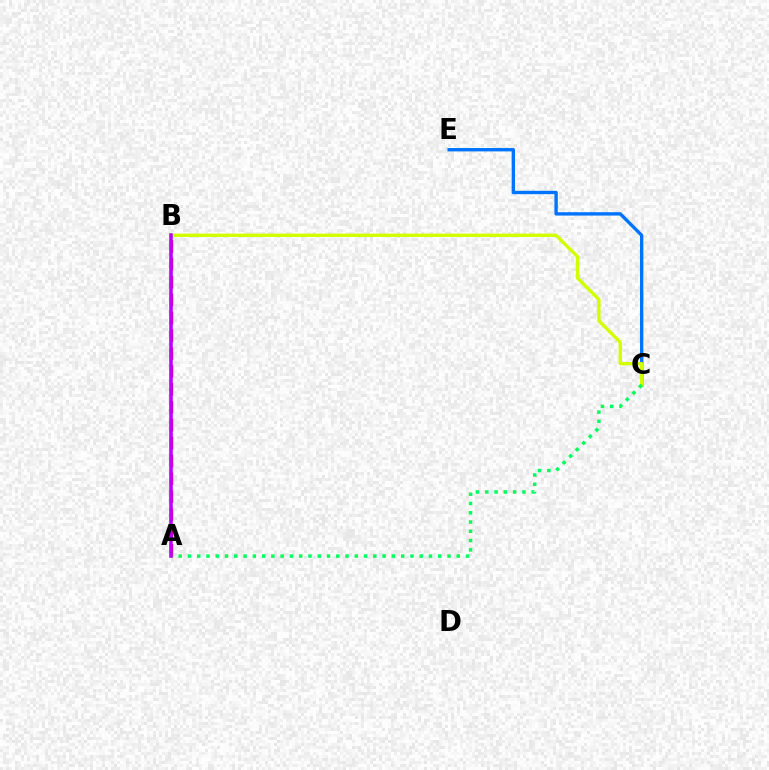{('C', 'E'): [{'color': '#0074ff', 'line_style': 'solid', 'thickness': 2.42}], ('A', 'B'): [{'color': '#ff0000', 'line_style': 'dashed', 'thickness': 2.43}, {'color': '#b900ff', 'line_style': 'solid', 'thickness': 2.54}], ('B', 'C'): [{'color': '#d1ff00', 'line_style': 'solid', 'thickness': 2.41}], ('A', 'C'): [{'color': '#00ff5c', 'line_style': 'dotted', 'thickness': 2.52}]}